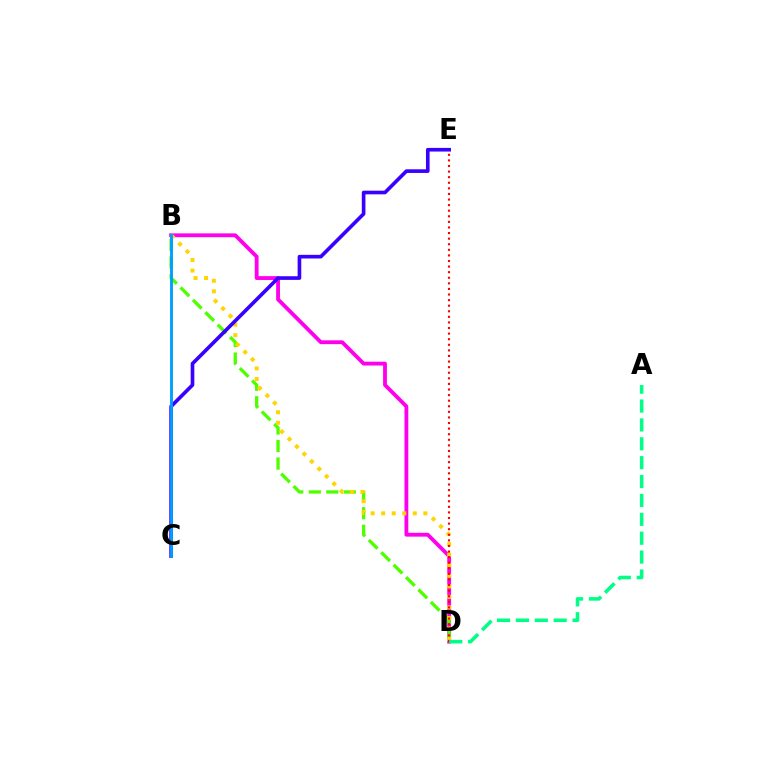{('B', 'D'): [{'color': '#ff00ed', 'line_style': 'solid', 'thickness': 2.76}, {'color': '#4fff00', 'line_style': 'dashed', 'thickness': 2.38}, {'color': '#ffd500', 'line_style': 'dotted', 'thickness': 2.86}], ('D', 'E'): [{'color': '#ff0000', 'line_style': 'dotted', 'thickness': 1.52}], ('A', 'D'): [{'color': '#00ff86', 'line_style': 'dashed', 'thickness': 2.56}], ('C', 'E'): [{'color': '#3700ff', 'line_style': 'solid', 'thickness': 2.62}], ('B', 'C'): [{'color': '#009eff', 'line_style': 'solid', 'thickness': 2.06}]}